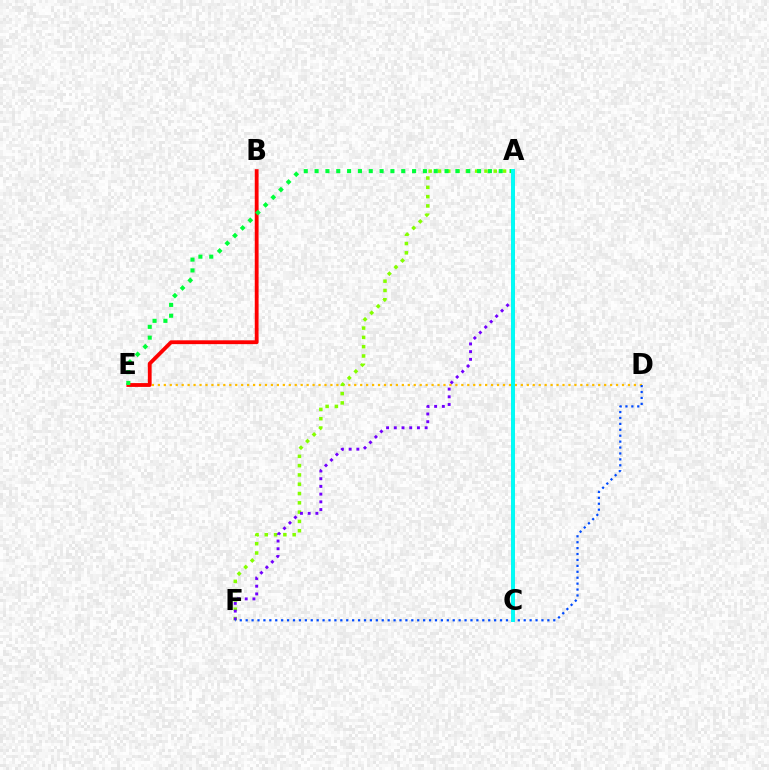{('A', 'C'): [{'color': '#ff00cf', 'line_style': 'solid', 'thickness': 2.62}, {'color': '#00fff6', 'line_style': 'solid', 'thickness': 2.81}], ('D', 'E'): [{'color': '#ffbd00', 'line_style': 'dotted', 'thickness': 1.62}], ('B', 'E'): [{'color': '#ff0000', 'line_style': 'solid', 'thickness': 2.75}], ('A', 'F'): [{'color': '#84ff00', 'line_style': 'dotted', 'thickness': 2.53}, {'color': '#7200ff', 'line_style': 'dotted', 'thickness': 2.1}], ('A', 'E'): [{'color': '#00ff39', 'line_style': 'dotted', 'thickness': 2.94}], ('D', 'F'): [{'color': '#004bff', 'line_style': 'dotted', 'thickness': 1.61}]}